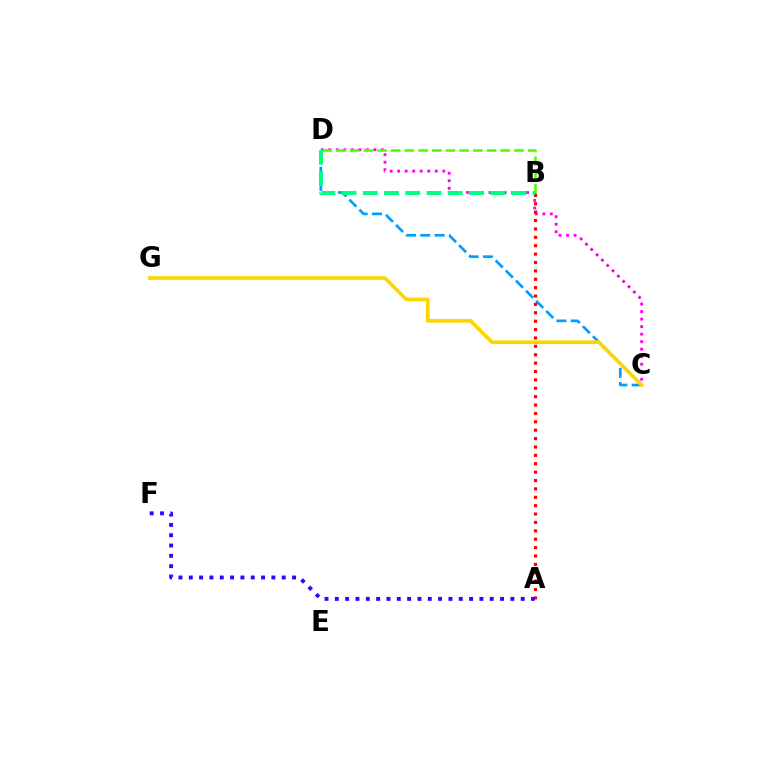{('C', 'D'): [{'color': '#009eff', 'line_style': 'dashed', 'thickness': 1.94}, {'color': '#ff00ed', 'line_style': 'dotted', 'thickness': 2.04}], ('B', 'D'): [{'color': '#4fff00', 'line_style': 'dashed', 'thickness': 1.86}, {'color': '#00ff86', 'line_style': 'dashed', 'thickness': 2.88}], ('A', 'B'): [{'color': '#ff0000', 'line_style': 'dotted', 'thickness': 2.28}], ('C', 'G'): [{'color': '#ffd500', 'line_style': 'solid', 'thickness': 2.67}], ('A', 'F'): [{'color': '#3700ff', 'line_style': 'dotted', 'thickness': 2.81}]}